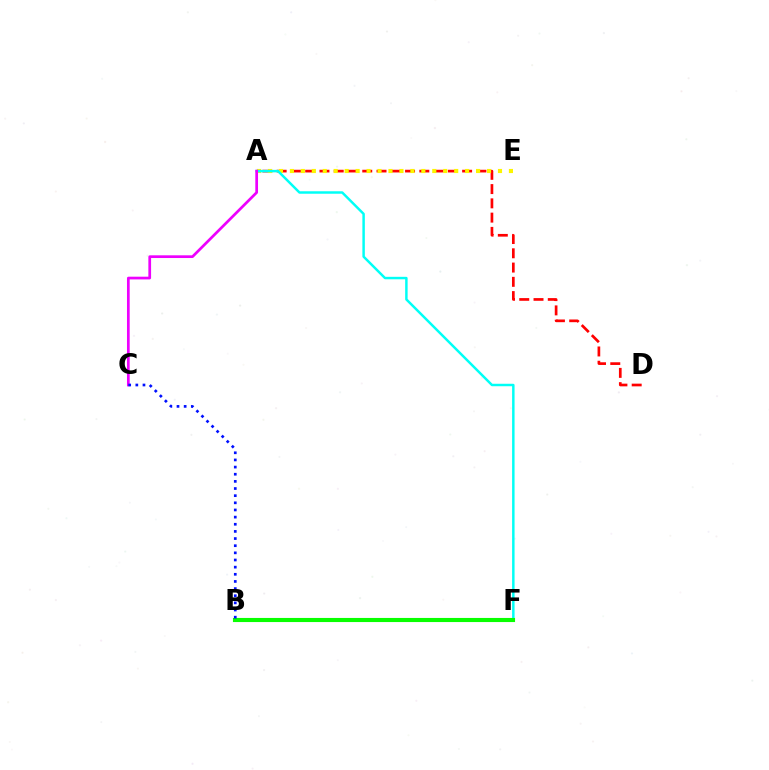{('A', 'D'): [{'color': '#ff0000', 'line_style': 'dashed', 'thickness': 1.94}], ('A', 'E'): [{'color': '#fcf500', 'line_style': 'dotted', 'thickness': 2.98}], ('A', 'F'): [{'color': '#00fff6', 'line_style': 'solid', 'thickness': 1.78}], ('A', 'C'): [{'color': '#ee00ff', 'line_style': 'solid', 'thickness': 1.96}], ('B', 'F'): [{'color': '#08ff00', 'line_style': 'solid', 'thickness': 2.96}], ('B', 'C'): [{'color': '#0010ff', 'line_style': 'dotted', 'thickness': 1.94}]}